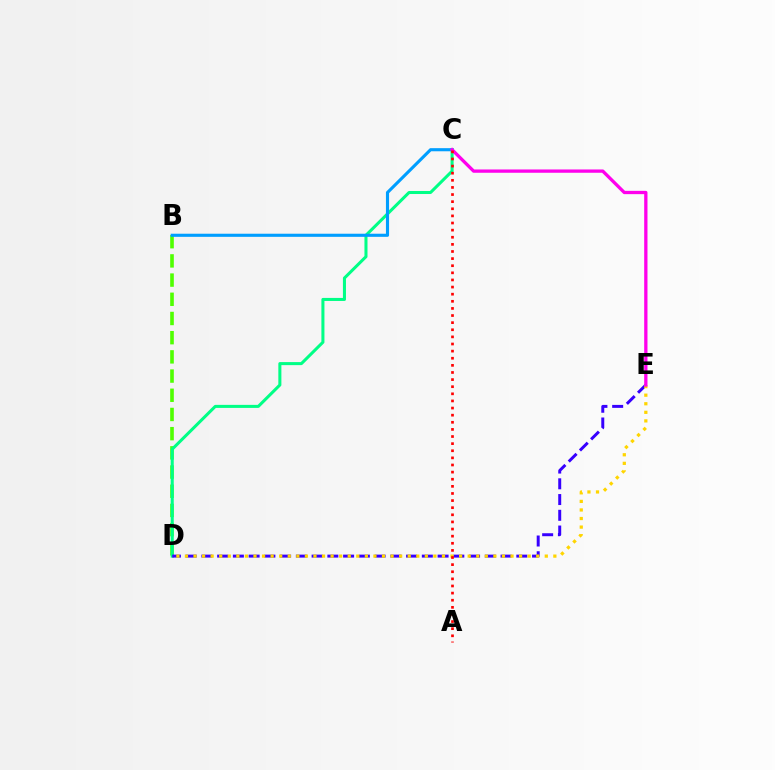{('B', 'D'): [{'color': '#4fff00', 'line_style': 'dashed', 'thickness': 2.61}], ('C', 'D'): [{'color': '#00ff86', 'line_style': 'solid', 'thickness': 2.19}], ('B', 'C'): [{'color': '#009eff', 'line_style': 'solid', 'thickness': 2.24}], ('D', 'E'): [{'color': '#3700ff', 'line_style': 'dashed', 'thickness': 2.14}, {'color': '#ffd500', 'line_style': 'dotted', 'thickness': 2.33}], ('C', 'E'): [{'color': '#ff00ed', 'line_style': 'solid', 'thickness': 2.37}], ('A', 'C'): [{'color': '#ff0000', 'line_style': 'dotted', 'thickness': 1.93}]}